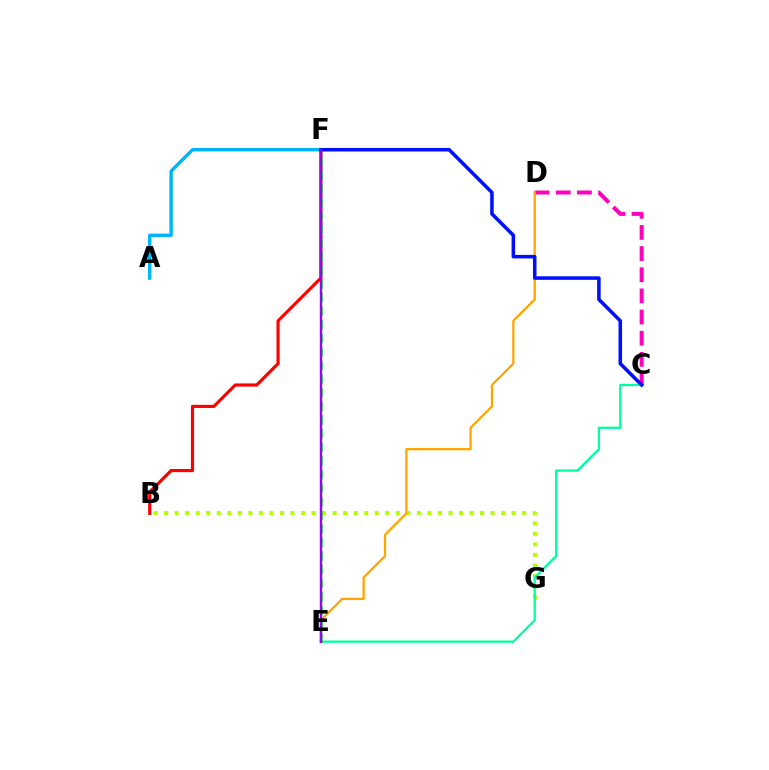{('A', 'F'): [{'color': '#00b5ff', 'line_style': 'solid', 'thickness': 2.45}], ('C', 'D'): [{'color': '#ff00bd', 'line_style': 'dashed', 'thickness': 2.87}], ('B', 'G'): [{'color': '#b3ff00', 'line_style': 'dotted', 'thickness': 2.86}], ('C', 'E'): [{'color': '#00ff9d', 'line_style': 'solid', 'thickness': 1.65}], ('D', 'E'): [{'color': '#ffa500', 'line_style': 'solid', 'thickness': 1.64}], ('B', 'F'): [{'color': '#ff0000', 'line_style': 'solid', 'thickness': 2.26}], ('E', 'F'): [{'color': '#08ff00', 'line_style': 'dashed', 'thickness': 1.85}, {'color': '#9b00ff', 'line_style': 'solid', 'thickness': 1.74}], ('C', 'F'): [{'color': '#0010ff', 'line_style': 'solid', 'thickness': 2.55}]}